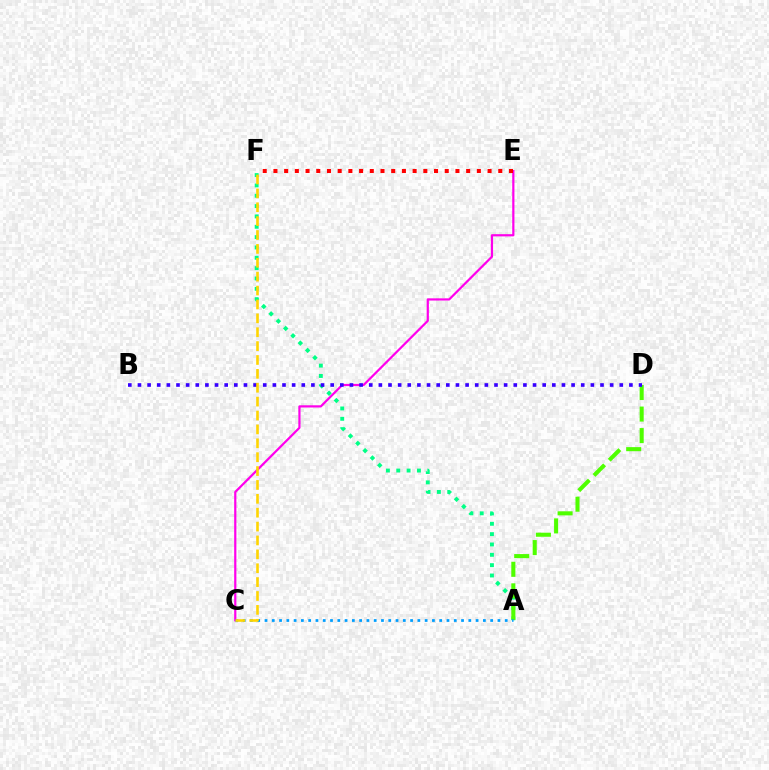{('C', 'E'): [{'color': '#ff00ed', 'line_style': 'solid', 'thickness': 1.59}], ('E', 'F'): [{'color': '#ff0000', 'line_style': 'dotted', 'thickness': 2.91}], ('A', 'F'): [{'color': '#00ff86', 'line_style': 'dotted', 'thickness': 2.81}], ('A', 'D'): [{'color': '#4fff00', 'line_style': 'dashed', 'thickness': 2.93}], ('B', 'D'): [{'color': '#3700ff', 'line_style': 'dotted', 'thickness': 2.62}], ('A', 'C'): [{'color': '#009eff', 'line_style': 'dotted', 'thickness': 1.98}], ('C', 'F'): [{'color': '#ffd500', 'line_style': 'dashed', 'thickness': 1.89}]}